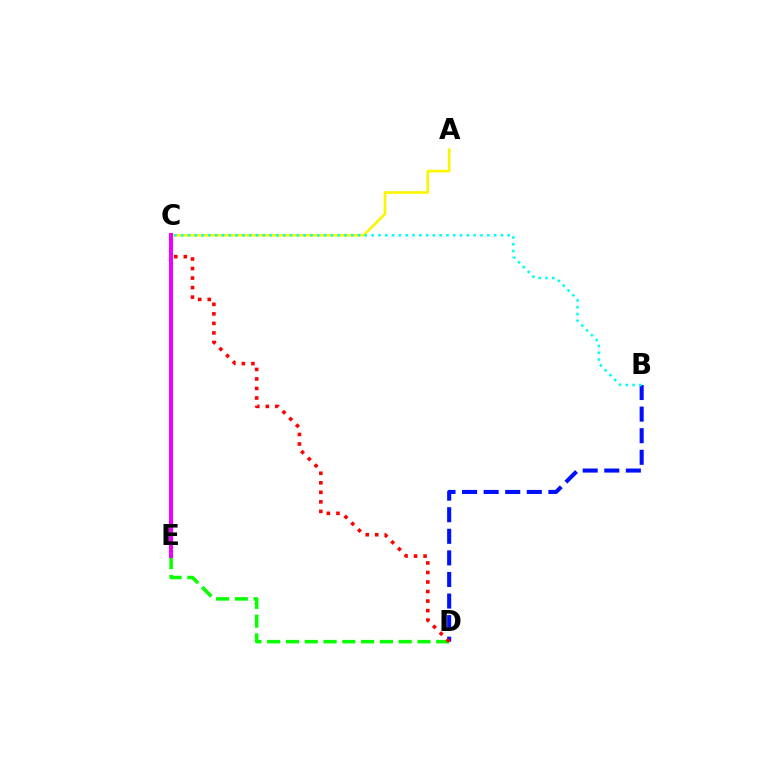{('D', 'E'): [{'color': '#08ff00', 'line_style': 'dashed', 'thickness': 2.55}], ('B', 'D'): [{'color': '#0010ff', 'line_style': 'dashed', 'thickness': 2.93}], ('A', 'C'): [{'color': '#fcf500', 'line_style': 'solid', 'thickness': 1.88}], ('B', 'C'): [{'color': '#00fff6', 'line_style': 'dotted', 'thickness': 1.85}], ('C', 'D'): [{'color': '#ff0000', 'line_style': 'dotted', 'thickness': 2.59}], ('C', 'E'): [{'color': '#ee00ff', 'line_style': 'solid', 'thickness': 2.92}]}